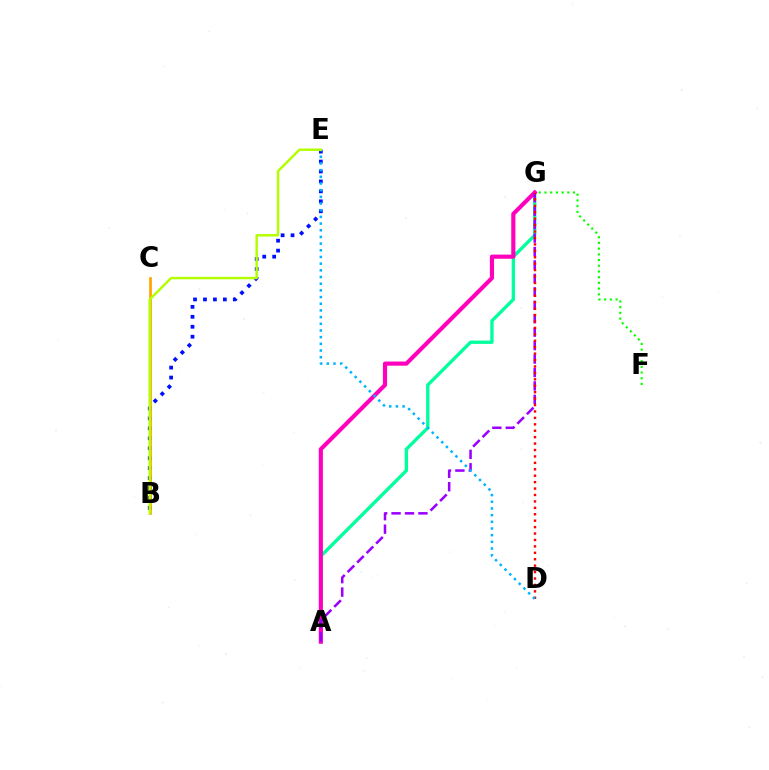{('B', 'E'): [{'color': '#0010ff', 'line_style': 'dotted', 'thickness': 2.7}, {'color': '#b3ff00', 'line_style': 'solid', 'thickness': 1.77}], ('F', 'G'): [{'color': '#08ff00', 'line_style': 'dotted', 'thickness': 1.55}], ('A', 'G'): [{'color': '#00ff9d', 'line_style': 'solid', 'thickness': 2.4}, {'color': '#ff00bd', 'line_style': 'solid', 'thickness': 2.98}, {'color': '#9b00ff', 'line_style': 'dashed', 'thickness': 1.83}], ('B', 'C'): [{'color': '#ffa500', 'line_style': 'solid', 'thickness': 1.95}], ('D', 'G'): [{'color': '#ff0000', 'line_style': 'dotted', 'thickness': 1.75}], ('D', 'E'): [{'color': '#00b5ff', 'line_style': 'dotted', 'thickness': 1.82}]}